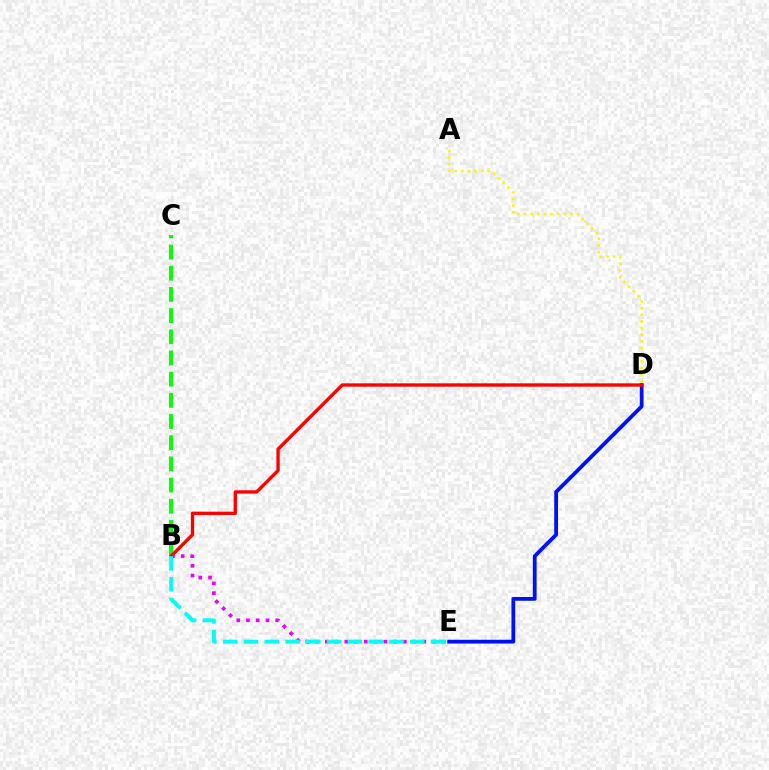{('B', 'E'): [{'color': '#ee00ff', 'line_style': 'dotted', 'thickness': 2.65}, {'color': '#00fff6', 'line_style': 'dashed', 'thickness': 2.83}], ('B', 'C'): [{'color': '#08ff00', 'line_style': 'dashed', 'thickness': 2.88}], ('A', 'D'): [{'color': '#fcf500', 'line_style': 'dotted', 'thickness': 1.8}], ('D', 'E'): [{'color': '#0010ff', 'line_style': 'solid', 'thickness': 2.72}], ('B', 'D'): [{'color': '#ff0000', 'line_style': 'solid', 'thickness': 2.4}]}